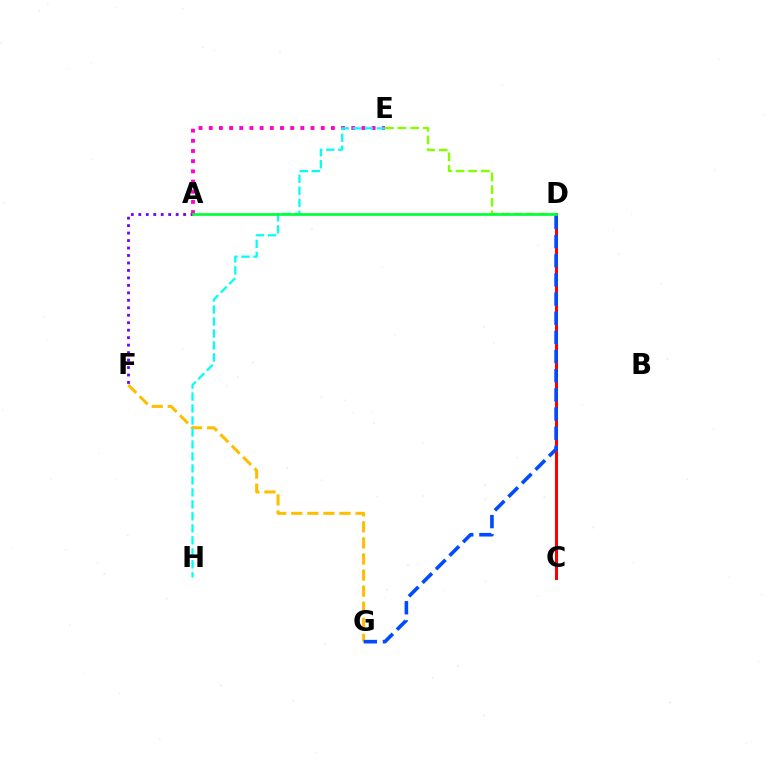{('C', 'D'): [{'color': '#ff0000', 'line_style': 'solid', 'thickness': 2.19}], ('D', 'E'): [{'color': '#84ff00', 'line_style': 'dashed', 'thickness': 1.72}], ('F', 'G'): [{'color': '#ffbd00', 'line_style': 'dashed', 'thickness': 2.18}], ('D', 'G'): [{'color': '#004bff', 'line_style': 'dashed', 'thickness': 2.6}], ('A', 'F'): [{'color': '#7200ff', 'line_style': 'dotted', 'thickness': 2.03}], ('A', 'E'): [{'color': '#ff00cf', 'line_style': 'dotted', 'thickness': 2.77}], ('E', 'H'): [{'color': '#00fff6', 'line_style': 'dashed', 'thickness': 1.63}], ('A', 'D'): [{'color': '#00ff39', 'line_style': 'solid', 'thickness': 1.94}]}